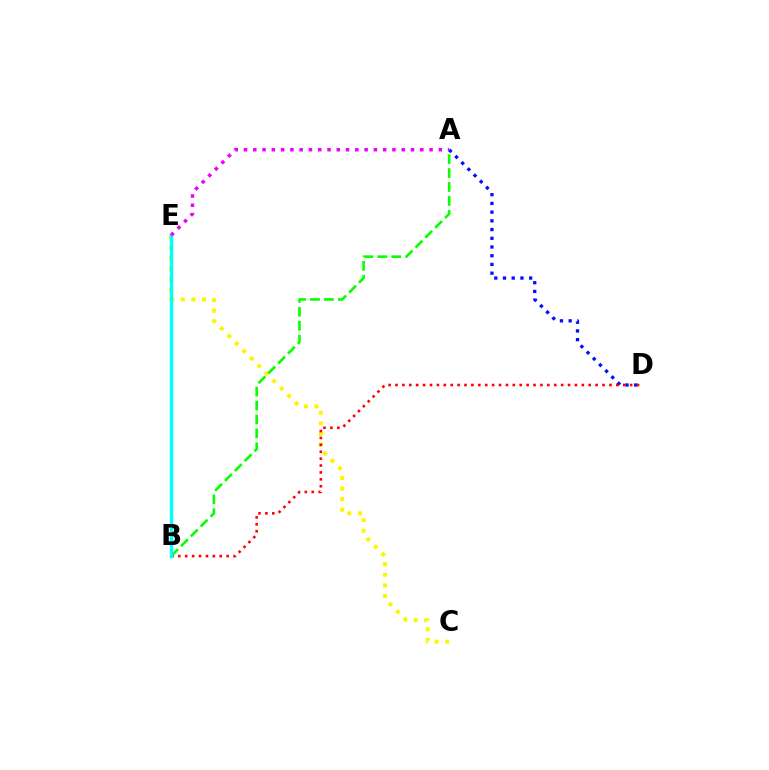{('A', 'D'): [{'color': '#0010ff', 'line_style': 'dotted', 'thickness': 2.37}], ('C', 'E'): [{'color': '#fcf500', 'line_style': 'dotted', 'thickness': 2.88}], ('A', 'B'): [{'color': '#08ff00', 'line_style': 'dashed', 'thickness': 1.89}], ('B', 'D'): [{'color': '#ff0000', 'line_style': 'dotted', 'thickness': 1.88}], ('B', 'E'): [{'color': '#00fff6', 'line_style': 'solid', 'thickness': 2.47}], ('A', 'E'): [{'color': '#ee00ff', 'line_style': 'dotted', 'thickness': 2.52}]}